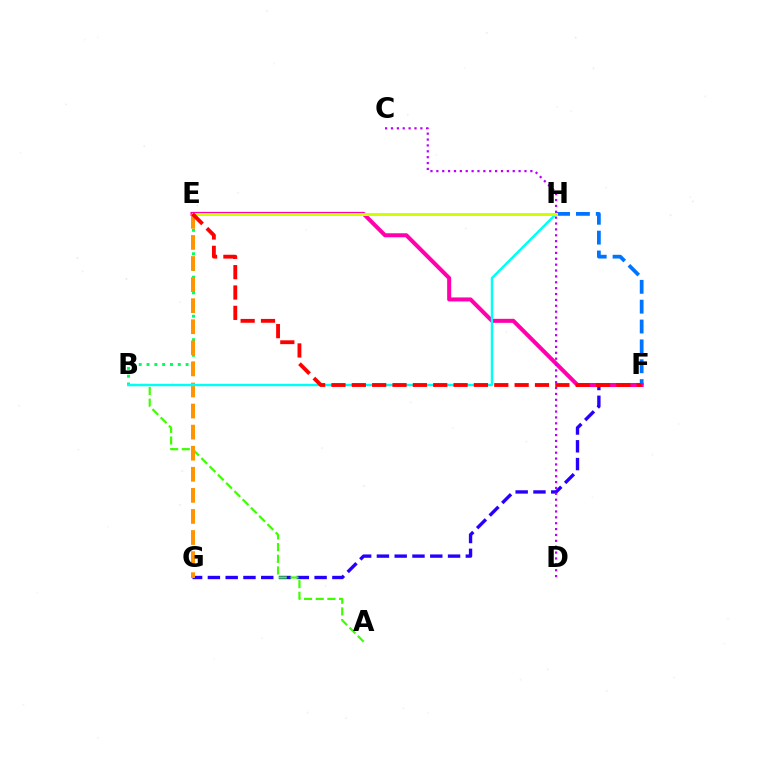{('F', 'G'): [{'color': '#2500ff', 'line_style': 'dashed', 'thickness': 2.42}], ('F', 'H'): [{'color': '#0074ff', 'line_style': 'dashed', 'thickness': 2.7}], ('E', 'F'): [{'color': '#ff00ac', 'line_style': 'solid', 'thickness': 2.9}, {'color': '#ff0000', 'line_style': 'dashed', 'thickness': 2.76}], ('A', 'B'): [{'color': '#3dff00', 'line_style': 'dashed', 'thickness': 1.59}], ('B', 'E'): [{'color': '#00ff5c', 'line_style': 'dotted', 'thickness': 2.12}], ('E', 'G'): [{'color': '#ff9400', 'line_style': 'dashed', 'thickness': 2.86}], ('B', 'H'): [{'color': '#00fff6', 'line_style': 'solid', 'thickness': 1.73}], ('E', 'H'): [{'color': '#d1ff00', 'line_style': 'solid', 'thickness': 2.16}], ('C', 'D'): [{'color': '#b900ff', 'line_style': 'dotted', 'thickness': 1.6}]}